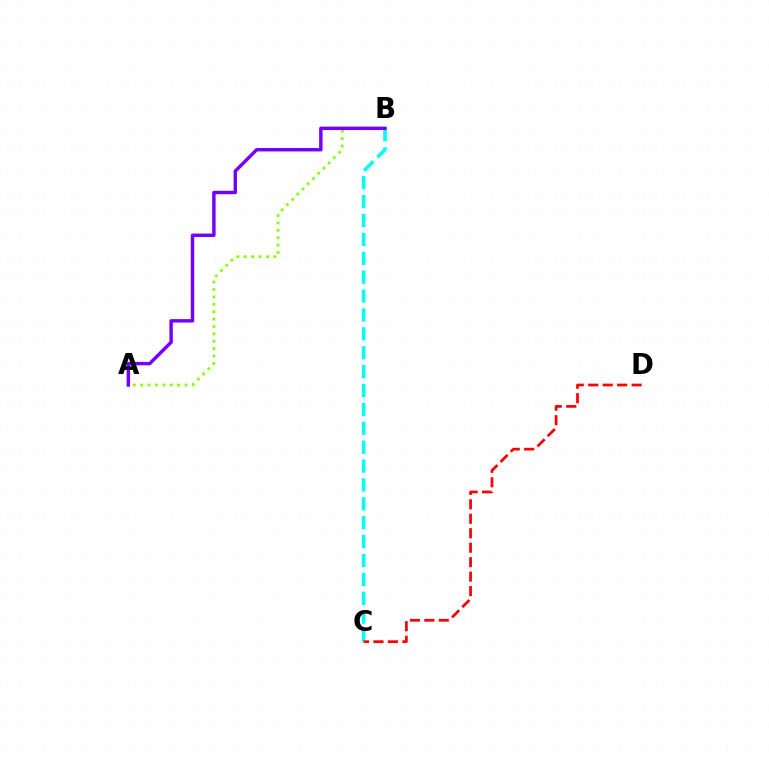{('A', 'B'): [{'color': '#84ff00', 'line_style': 'dotted', 'thickness': 2.01}, {'color': '#7200ff', 'line_style': 'solid', 'thickness': 2.47}], ('B', 'C'): [{'color': '#00fff6', 'line_style': 'dashed', 'thickness': 2.57}], ('C', 'D'): [{'color': '#ff0000', 'line_style': 'dashed', 'thickness': 1.96}]}